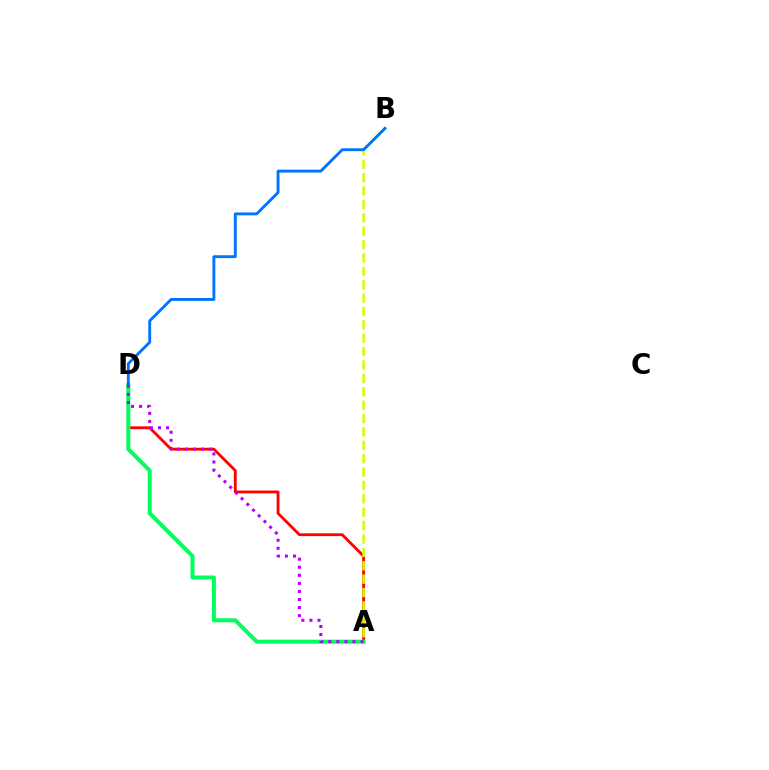{('A', 'D'): [{'color': '#ff0000', 'line_style': 'solid', 'thickness': 2.03}, {'color': '#00ff5c', 'line_style': 'solid', 'thickness': 2.87}, {'color': '#b900ff', 'line_style': 'dotted', 'thickness': 2.19}], ('A', 'B'): [{'color': '#d1ff00', 'line_style': 'dashed', 'thickness': 1.82}], ('B', 'D'): [{'color': '#0074ff', 'line_style': 'solid', 'thickness': 2.08}]}